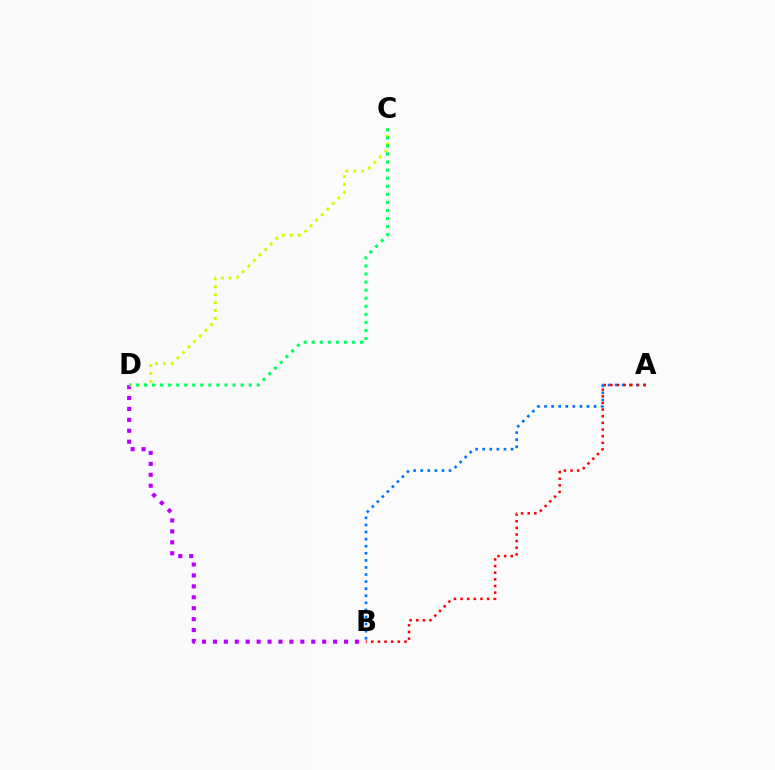{('B', 'D'): [{'color': '#b900ff', 'line_style': 'dotted', 'thickness': 2.97}], ('A', 'B'): [{'color': '#0074ff', 'line_style': 'dotted', 'thickness': 1.92}, {'color': '#ff0000', 'line_style': 'dotted', 'thickness': 1.8}], ('C', 'D'): [{'color': '#d1ff00', 'line_style': 'dotted', 'thickness': 2.14}, {'color': '#00ff5c', 'line_style': 'dotted', 'thickness': 2.19}]}